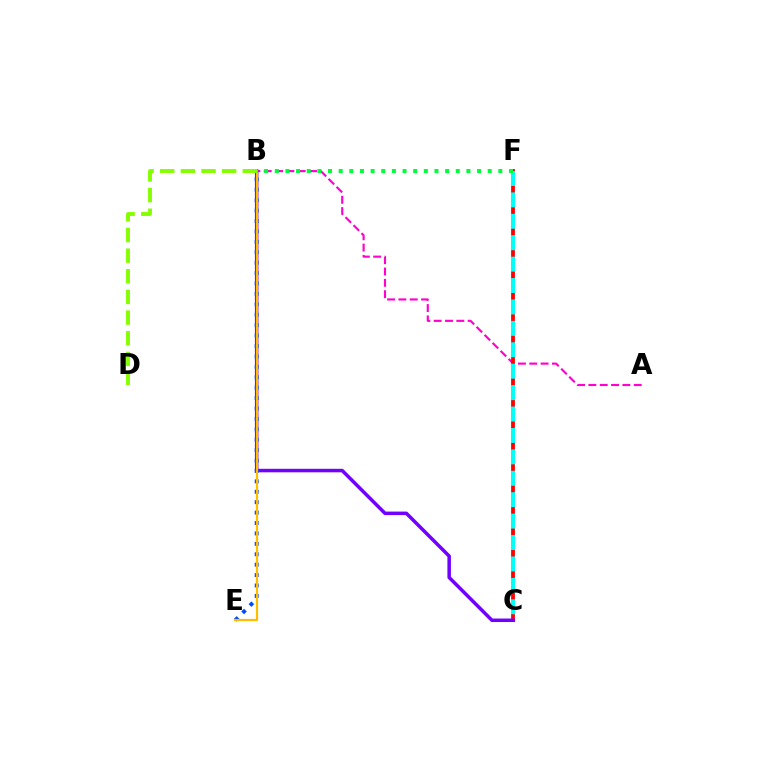{('A', 'B'): [{'color': '#ff00cf', 'line_style': 'dashed', 'thickness': 1.54}], ('C', 'F'): [{'color': '#ff0000', 'line_style': 'solid', 'thickness': 2.74}, {'color': '#00fff6', 'line_style': 'dashed', 'thickness': 2.91}], ('B', 'C'): [{'color': '#7200ff', 'line_style': 'solid', 'thickness': 2.52}], ('B', 'E'): [{'color': '#004bff', 'line_style': 'dotted', 'thickness': 2.83}, {'color': '#ffbd00', 'line_style': 'solid', 'thickness': 1.58}], ('B', 'D'): [{'color': '#84ff00', 'line_style': 'dashed', 'thickness': 2.8}], ('B', 'F'): [{'color': '#00ff39', 'line_style': 'dotted', 'thickness': 2.89}]}